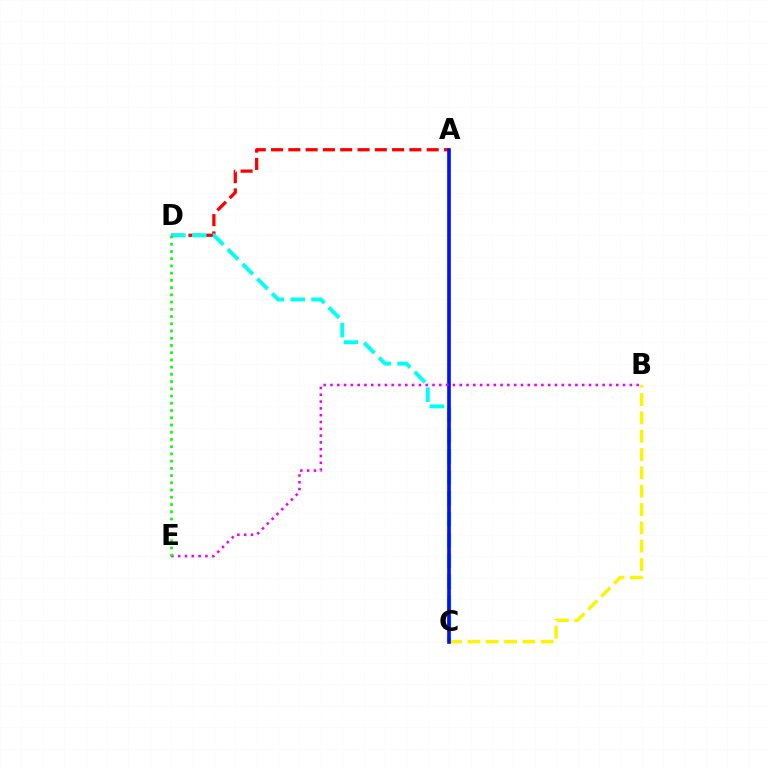{('A', 'D'): [{'color': '#ff0000', 'line_style': 'dashed', 'thickness': 2.35}], ('C', 'D'): [{'color': '#00fff6', 'line_style': 'dashed', 'thickness': 2.83}], ('B', 'C'): [{'color': '#fcf500', 'line_style': 'dashed', 'thickness': 2.49}], ('A', 'C'): [{'color': '#0010ff', 'line_style': 'solid', 'thickness': 2.62}], ('B', 'E'): [{'color': '#ee00ff', 'line_style': 'dotted', 'thickness': 1.85}], ('D', 'E'): [{'color': '#08ff00', 'line_style': 'dotted', 'thickness': 1.96}]}